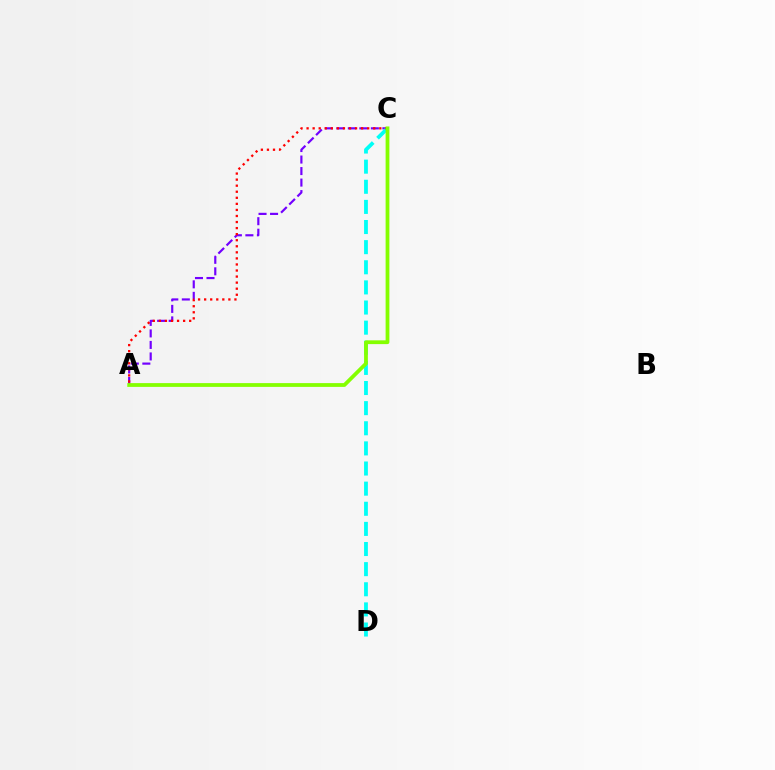{('A', 'C'): [{'color': '#7200ff', 'line_style': 'dashed', 'thickness': 1.56}, {'color': '#ff0000', 'line_style': 'dotted', 'thickness': 1.65}, {'color': '#84ff00', 'line_style': 'solid', 'thickness': 2.72}], ('C', 'D'): [{'color': '#00fff6', 'line_style': 'dashed', 'thickness': 2.73}]}